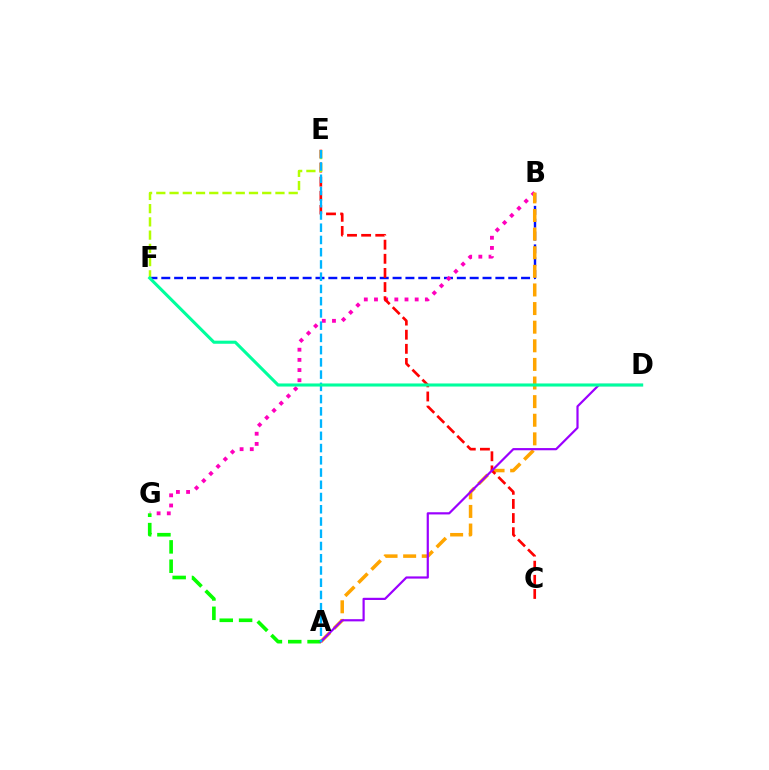{('B', 'F'): [{'color': '#0010ff', 'line_style': 'dashed', 'thickness': 1.75}], ('B', 'G'): [{'color': '#ff00bd', 'line_style': 'dotted', 'thickness': 2.76}], ('A', 'B'): [{'color': '#ffa500', 'line_style': 'dashed', 'thickness': 2.53}], ('C', 'E'): [{'color': '#ff0000', 'line_style': 'dashed', 'thickness': 1.92}], ('E', 'F'): [{'color': '#b3ff00', 'line_style': 'dashed', 'thickness': 1.8}], ('A', 'G'): [{'color': '#08ff00', 'line_style': 'dashed', 'thickness': 2.63}], ('A', 'D'): [{'color': '#9b00ff', 'line_style': 'solid', 'thickness': 1.58}], ('A', 'E'): [{'color': '#00b5ff', 'line_style': 'dashed', 'thickness': 1.66}], ('D', 'F'): [{'color': '#00ff9d', 'line_style': 'solid', 'thickness': 2.22}]}